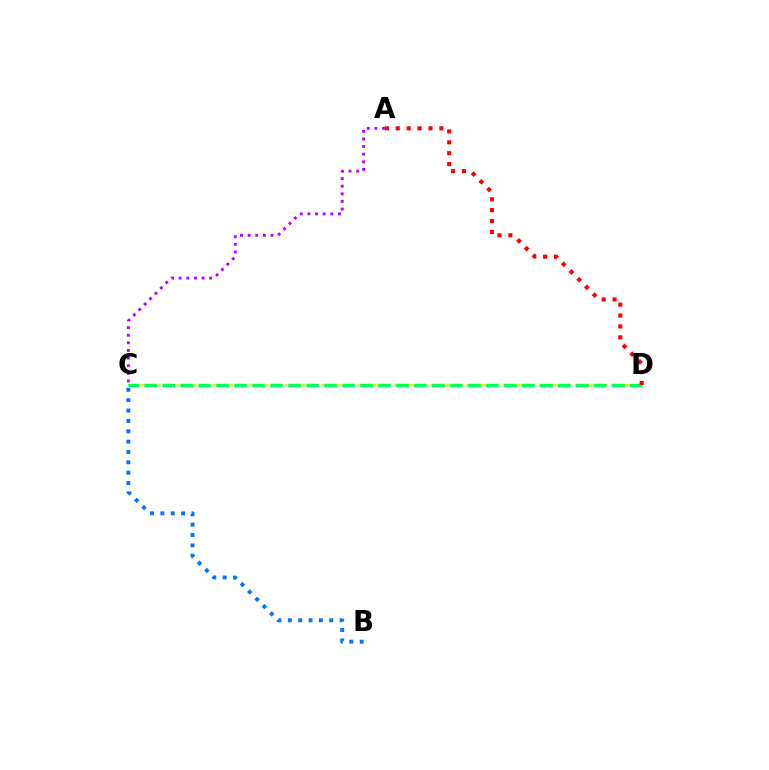{('A', 'C'): [{'color': '#b900ff', 'line_style': 'dotted', 'thickness': 2.07}], ('C', 'D'): [{'color': '#d1ff00', 'line_style': 'dashed', 'thickness': 1.64}, {'color': '#00ff5c', 'line_style': 'dashed', 'thickness': 2.44}], ('B', 'C'): [{'color': '#0074ff', 'line_style': 'dotted', 'thickness': 2.81}], ('A', 'D'): [{'color': '#ff0000', 'line_style': 'dotted', 'thickness': 2.96}]}